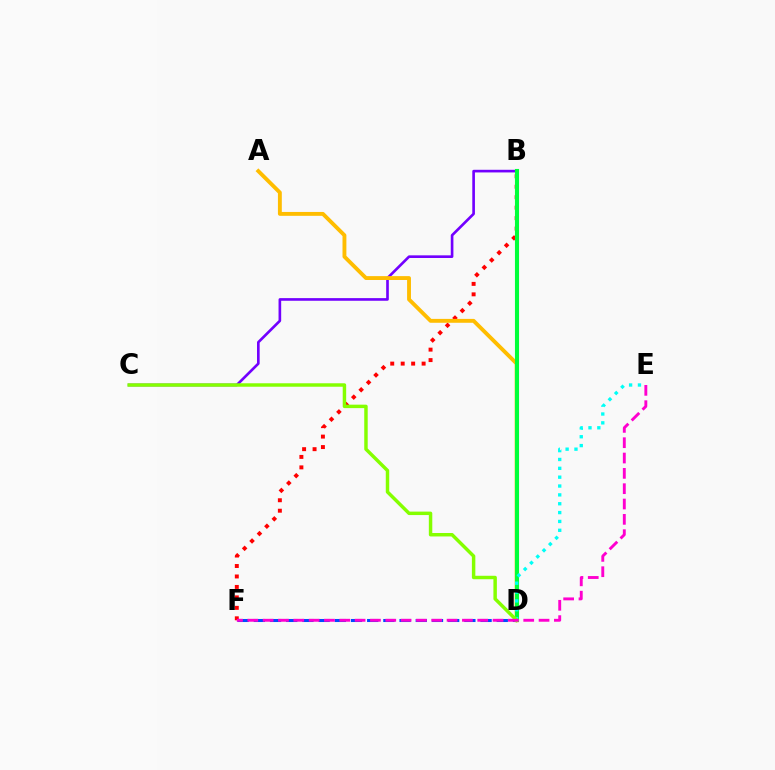{('B', 'C'): [{'color': '#7200ff', 'line_style': 'solid', 'thickness': 1.9}], ('D', 'F'): [{'color': '#004bff', 'line_style': 'dashed', 'thickness': 2.2}], ('B', 'F'): [{'color': '#ff0000', 'line_style': 'dotted', 'thickness': 2.84}], ('A', 'D'): [{'color': '#ffbd00', 'line_style': 'solid', 'thickness': 2.79}], ('B', 'D'): [{'color': '#00ff39', 'line_style': 'solid', 'thickness': 2.95}], ('D', 'E'): [{'color': '#00fff6', 'line_style': 'dotted', 'thickness': 2.41}], ('C', 'D'): [{'color': '#84ff00', 'line_style': 'solid', 'thickness': 2.49}], ('E', 'F'): [{'color': '#ff00cf', 'line_style': 'dashed', 'thickness': 2.08}]}